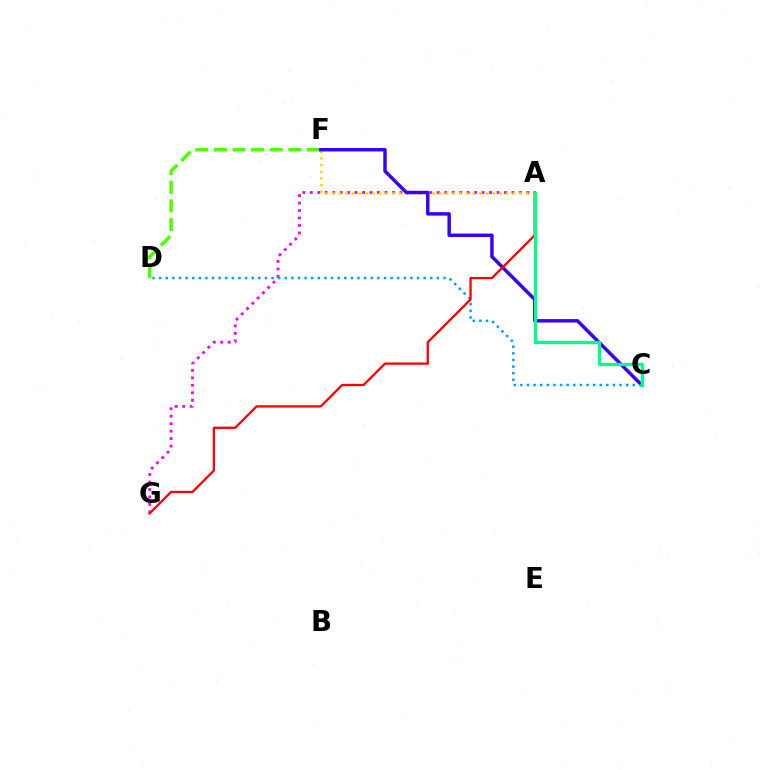{('D', 'F'): [{'color': '#4fff00', 'line_style': 'dashed', 'thickness': 2.53}], ('A', 'G'): [{'color': '#ff00ed', 'line_style': 'dotted', 'thickness': 2.03}, {'color': '#ff0000', 'line_style': 'solid', 'thickness': 1.65}], ('A', 'F'): [{'color': '#ffd500', 'line_style': 'dotted', 'thickness': 1.82}], ('C', 'F'): [{'color': '#3700ff', 'line_style': 'solid', 'thickness': 2.49}], ('C', 'D'): [{'color': '#009eff', 'line_style': 'dotted', 'thickness': 1.8}], ('A', 'C'): [{'color': '#00ff86', 'line_style': 'solid', 'thickness': 2.37}]}